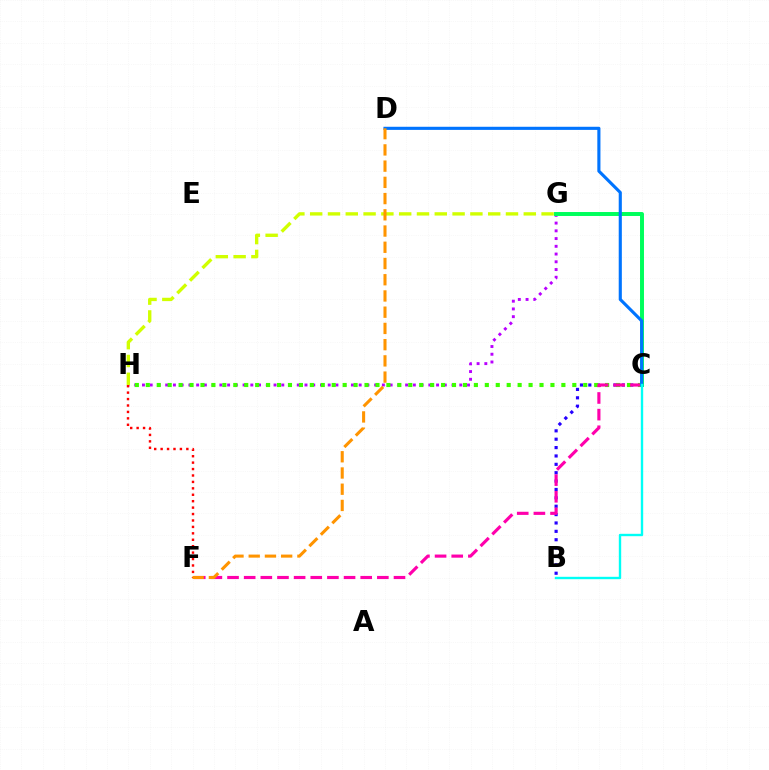{('G', 'H'): [{'color': '#b900ff', 'line_style': 'dotted', 'thickness': 2.1}, {'color': '#d1ff00', 'line_style': 'dashed', 'thickness': 2.42}], ('B', 'C'): [{'color': '#2500ff', 'line_style': 'dotted', 'thickness': 2.28}, {'color': '#00fff6', 'line_style': 'solid', 'thickness': 1.72}], ('C', 'H'): [{'color': '#3dff00', 'line_style': 'dotted', 'thickness': 2.97}], ('F', 'H'): [{'color': '#ff0000', 'line_style': 'dotted', 'thickness': 1.75}], ('C', 'F'): [{'color': '#ff00ac', 'line_style': 'dashed', 'thickness': 2.26}], ('C', 'G'): [{'color': '#00ff5c', 'line_style': 'solid', 'thickness': 2.85}], ('C', 'D'): [{'color': '#0074ff', 'line_style': 'solid', 'thickness': 2.25}], ('D', 'F'): [{'color': '#ff9400', 'line_style': 'dashed', 'thickness': 2.2}]}